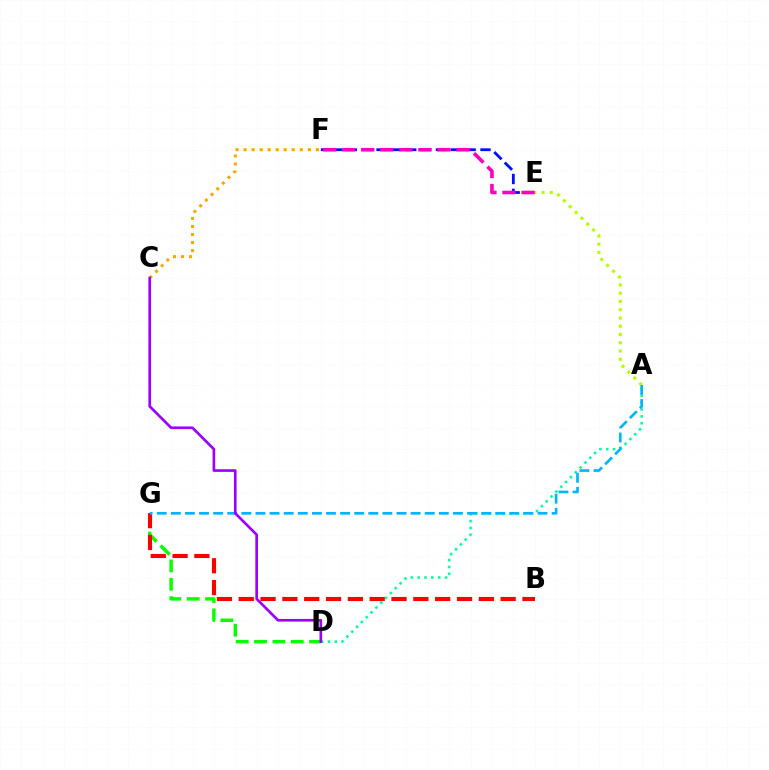{('E', 'F'): [{'color': '#0010ff', 'line_style': 'dashed', 'thickness': 2.02}, {'color': '#ff00bd', 'line_style': 'dashed', 'thickness': 2.59}], ('D', 'G'): [{'color': '#08ff00', 'line_style': 'dashed', 'thickness': 2.49}], ('A', 'D'): [{'color': '#00ff9d', 'line_style': 'dotted', 'thickness': 1.86}], ('C', 'F'): [{'color': '#ffa500', 'line_style': 'dotted', 'thickness': 2.18}], ('B', 'G'): [{'color': '#ff0000', 'line_style': 'dashed', 'thickness': 2.97}], ('A', 'E'): [{'color': '#b3ff00', 'line_style': 'dotted', 'thickness': 2.24}], ('A', 'G'): [{'color': '#00b5ff', 'line_style': 'dashed', 'thickness': 1.92}], ('C', 'D'): [{'color': '#9b00ff', 'line_style': 'solid', 'thickness': 1.92}]}